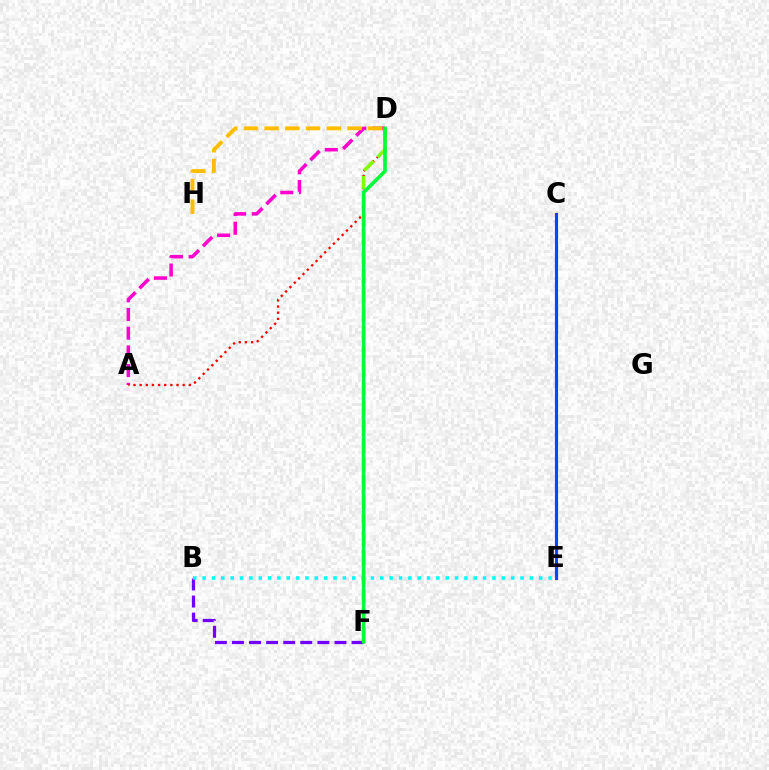{('B', 'F'): [{'color': '#7200ff', 'line_style': 'dashed', 'thickness': 2.32}], ('A', 'D'): [{'color': '#ff00cf', 'line_style': 'dashed', 'thickness': 2.54}, {'color': '#ff0000', 'line_style': 'dotted', 'thickness': 1.67}], ('D', 'H'): [{'color': '#ffbd00', 'line_style': 'dashed', 'thickness': 2.81}], ('B', 'E'): [{'color': '#00fff6', 'line_style': 'dotted', 'thickness': 2.54}], ('D', 'F'): [{'color': '#84ff00', 'line_style': 'dashed', 'thickness': 2.55}, {'color': '#00ff39', 'line_style': 'solid', 'thickness': 2.59}], ('C', 'E'): [{'color': '#004bff', 'line_style': 'solid', 'thickness': 2.27}]}